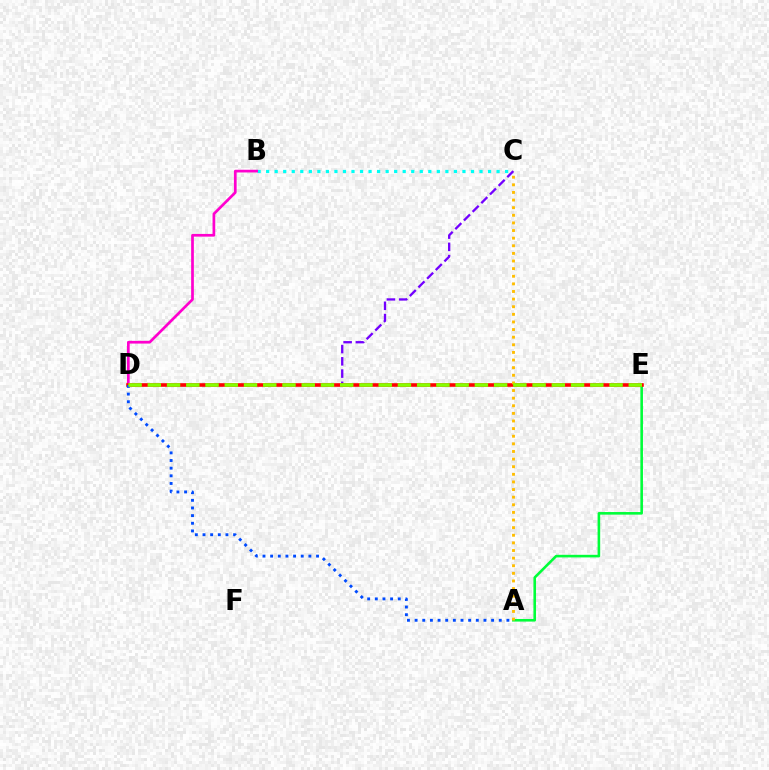{('A', 'E'): [{'color': '#00ff39', 'line_style': 'solid', 'thickness': 1.87}], ('C', 'D'): [{'color': '#7200ff', 'line_style': 'dashed', 'thickness': 1.66}], ('B', 'C'): [{'color': '#00fff6', 'line_style': 'dotted', 'thickness': 2.32}], ('B', 'D'): [{'color': '#ff00cf', 'line_style': 'solid', 'thickness': 1.95}], ('D', 'E'): [{'color': '#ff0000', 'line_style': 'solid', 'thickness': 2.58}, {'color': '#84ff00', 'line_style': 'dashed', 'thickness': 2.61}], ('A', 'C'): [{'color': '#ffbd00', 'line_style': 'dotted', 'thickness': 2.07}], ('A', 'D'): [{'color': '#004bff', 'line_style': 'dotted', 'thickness': 2.08}]}